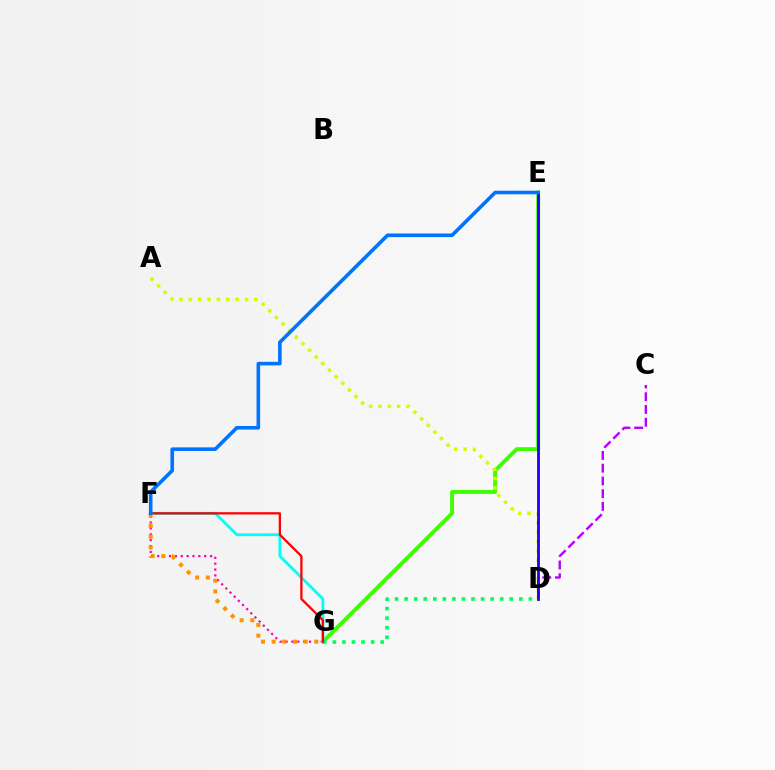{('F', 'G'): [{'color': '#ff00ac', 'line_style': 'dotted', 'thickness': 1.6}, {'color': '#00fff6', 'line_style': 'solid', 'thickness': 2.01}, {'color': '#ff0000', 'line_style': 'solid', 'thickness': 1.64}, {'color': '#ff9400', 'line_style': 'dotted', 'thickness': 2.9}], ('C', 'D'): [{'color': '#b900ff', 'line_style': 'dashed', 'thickness': 1.73}], ('E', 'G'): [{'color': '#3dff00', 'line_style': 'solid', 'thickness': 2.81}], ('A', 'D'): [{'color': '#d1ff00', 'line_style': 'dotted', 'thickness': 2.54}], ('D', 'G'): [{'color': '#00ff5c', 'line_style': 'dotted', 'thickness': 2.6}], ('D', 'E'): [{'color': '#2500ff', 'line_style': 'solid', 'thickness': 2.04}], ('E', 'F'): [{'color': '#0074ff', 'line_style': 'solid', 'thickness': 2.59}]}